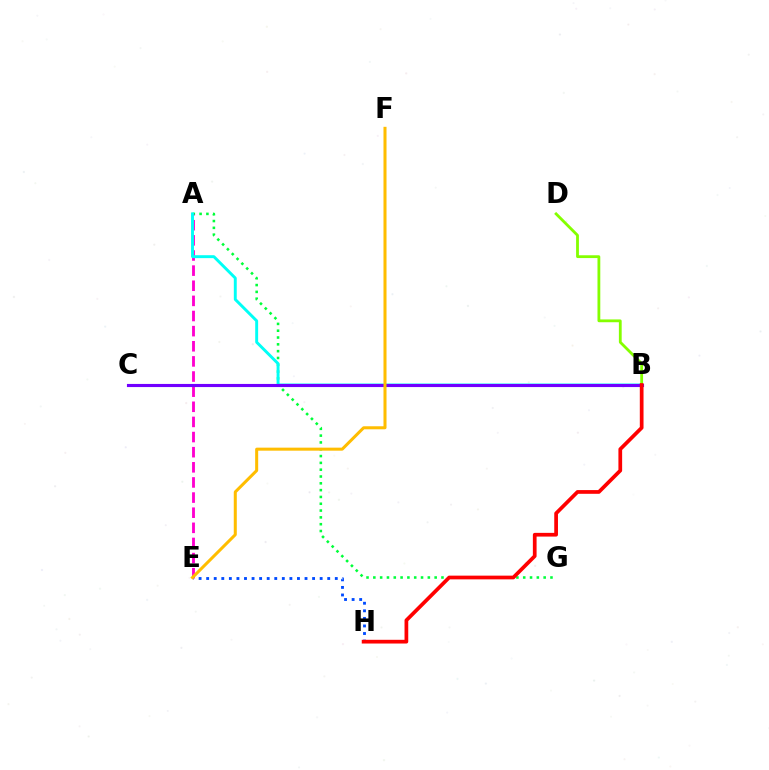{('A', 'G'): [{'color': '#00ff39', 'line_style': 'dotted', 'thickness': 1.85}], ('A', 'E'): [{'color': '#ff00cf', 'line_style': 'dashed', 'thickness': 2.06}], ('A', 'B'): [{'color': '#00fff6', 'line_style': 'solid', 'thickness': 2.1}], ('B', 'C'): [{'color': '#7200ff', 'line_style': 'solid', 'thickness': 2.25}], ('E', 'H'): [{'color': '#004bff', 'line_style': 'dotted', 'thickness': 2.06}], ('B', 'D'): [{'color': '#84ff00', 'line_style': 'solid', 'thickness': 2.02}], ('E', 'F'): [{'color': '#ffbd00', 'line_style': 'solid', 'thickness': 2.18}], ('B', 'H'): [{'color': '#ff0000', 'line_style': 'solid', 'thickness': 2.68}]}